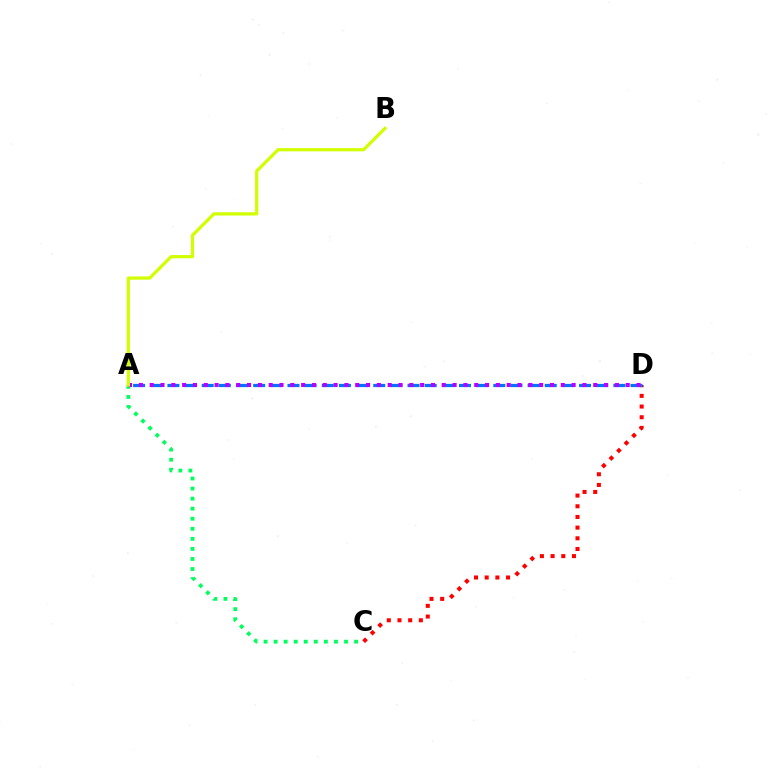{('A', 'C'): [{'color': '#00ff5c', 'line_style': 'dotted', 'thickness': 2.73}], ('C', 'D'): [{'color': '#ff0000', 'line_style': 'dotted', 'thickness': 2.9}], ('A', 'D'): [{'color': '#0074ff', 'line_style': 'dashed', 'thickness': 2.33}, {'color': '#b900ff', 'line_style': 'dotted', 'thickness': 2.94}], ('A', 'B'): [{'color': '#d1ff00', 'line_style': 'solid', 'thickness': 2.32}]}